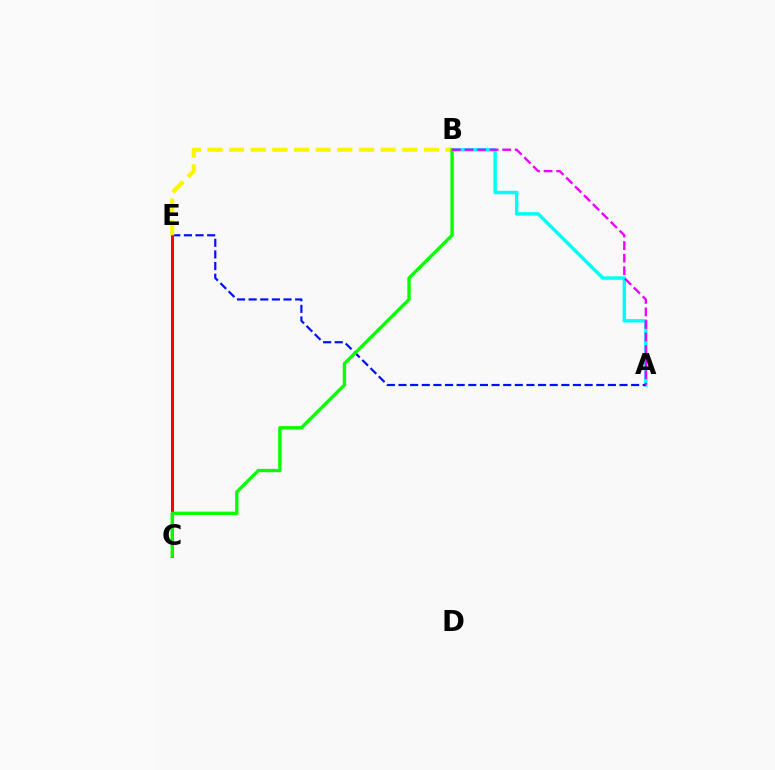{('A', 'B'): [{'color': '#00fff6', 'line_style': 'solid', 'thickness': 2.48}, {'color': '#ee00ff', 'line_style': 'dashed', 'thickness': 1.71}], ('A', 'E'): [{'color': '#0010ff', 'line_style': 'dashed', 'thickness': 1.58}], ('C', 'E'): [{'color': '#ff0000', 'line_style': 'solid', 'thickness': 2.19}], ('B', 'E'): [{'color': '#fcf500', 'line_style': 'dashed', 'thickness': 2.94}], ('B', 'C'): [{'color': '#08ff00', 'line_style': 'solid', 'thickness': 2.42}]}